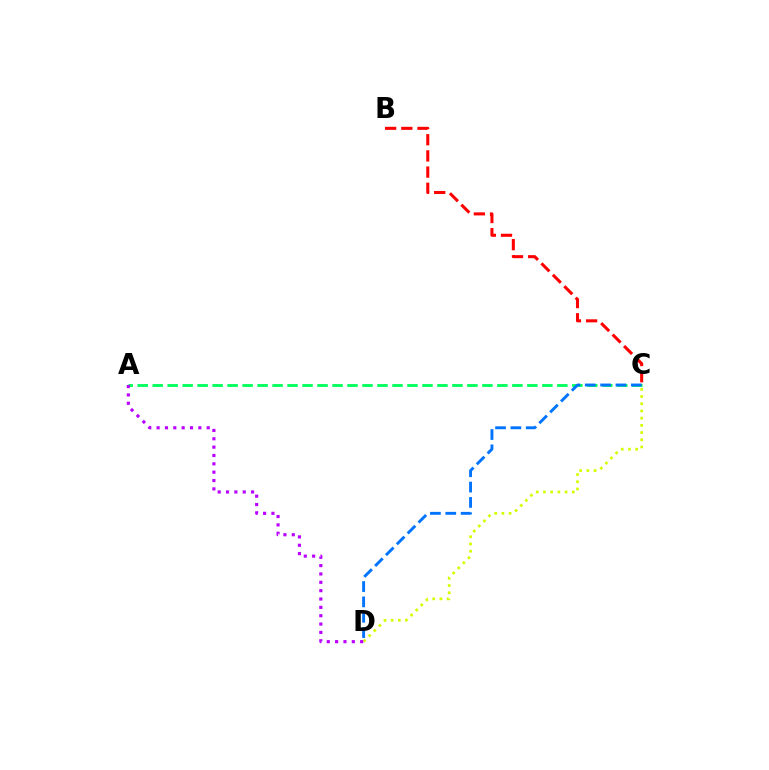{('A', 'C'): [{'color': '#00ff5c', 'line_style': 'dashed', 'thickness': 2.04}], ('C', 'D'): [{'color': '#0074ff', 'line_style': 'dashed', 'thickness': 2.09}, {'color': '#d1ff00', 'line_style': 'dotted', 'thickness': 1.96}], ('B', 'C'): [{'color': '#ff0000', 'line_style': 'dashed', 'thickness': 2.2}], ('A', 'D'): [{'color': '#b900ff', 'line_style': 'dotted', 'thickness': 2.27}]}